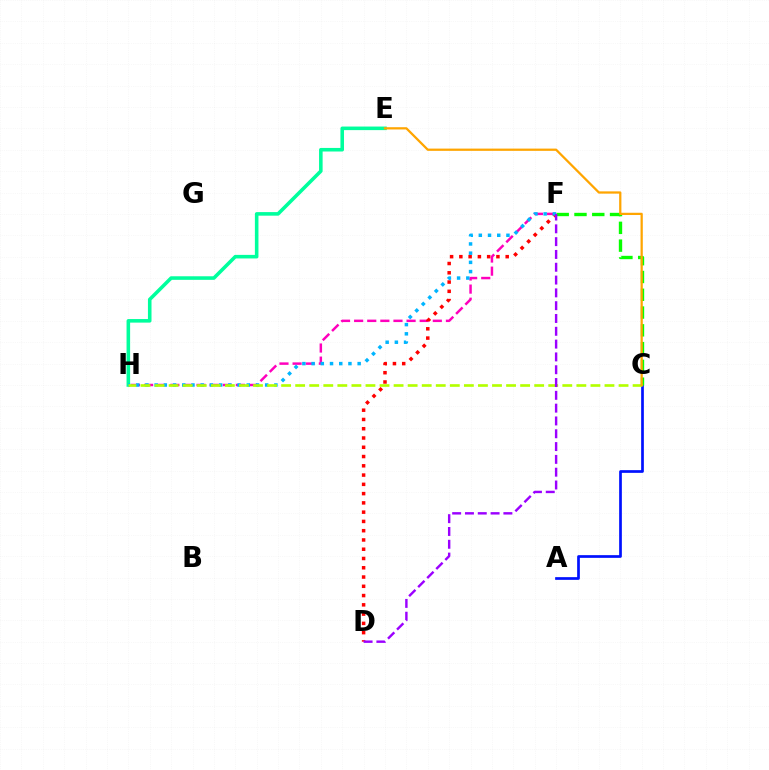{('F', 'H'): [{'color': '#ff00bd', 'line_style': 'dashed', 'thickness': 1.78}, {'color': '#00b5ff', 'line_style': 'dotted', 'thickness': 2.5}], ('A', 'C'): [{'color': '#0010ff', 'line_style': 'solid', 'thickness': 1.95}], ('D', 'F'): [{'color': '#ff0000', 'line_style': 'dotted', 'thickness': 2.52}, {'color': '#9b00ff', 'line_style': 'dashed', 'thickness': 1.74}], ('C', 'F'): [{'color': '#08ff00', 'line_style': 'dashed', 'thickness': 2.42}], ('E', 'H'): [{'color': '#00ff9d', 'line_style': 'solid', 'thickness': 2.57}], ('C', 'H'): [{'color': '#b3ff00', 'line_style': 'dashed', 'thickness': 1.91}], ('C', 'E'): [{'color': '#ffa500', 'line_style': 'solid', 'thickness': 1.62}]}